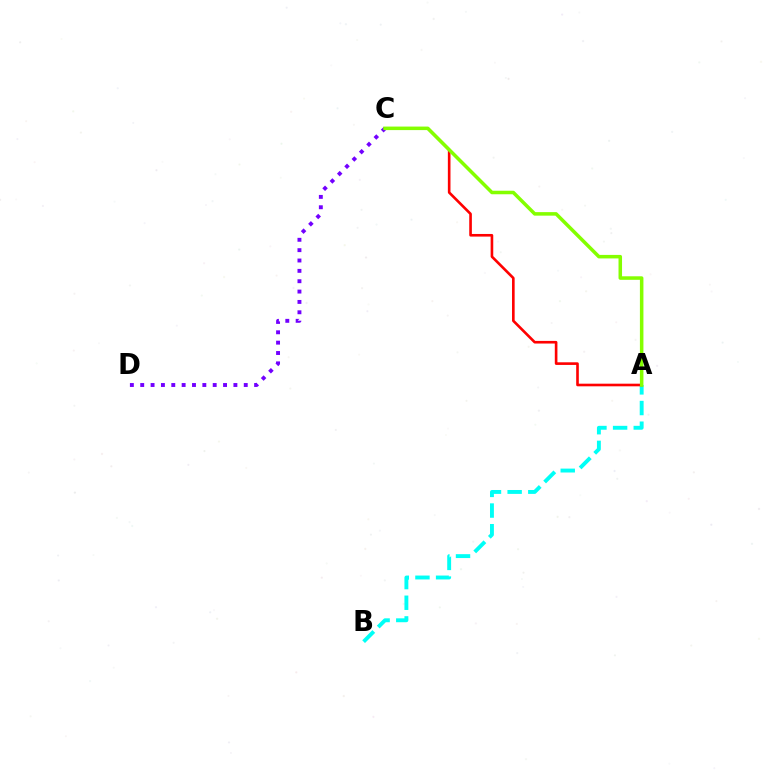{('A', 'B'): [{'color': '#00fff6', 'line_style': 'dashed', 'thickness': 2.81}], ('A', 'C'): [{'color': '#ff0000', 'line_style': 'solid', 'thickness': 1.89}, {'color': '#84ff00', 'line_style': 'solid', 'thickness': 2.54}], ('C', 'D'): [{'color': '#7200ff', 'line_style': 'dotted', 'thickness': 2.81}]}